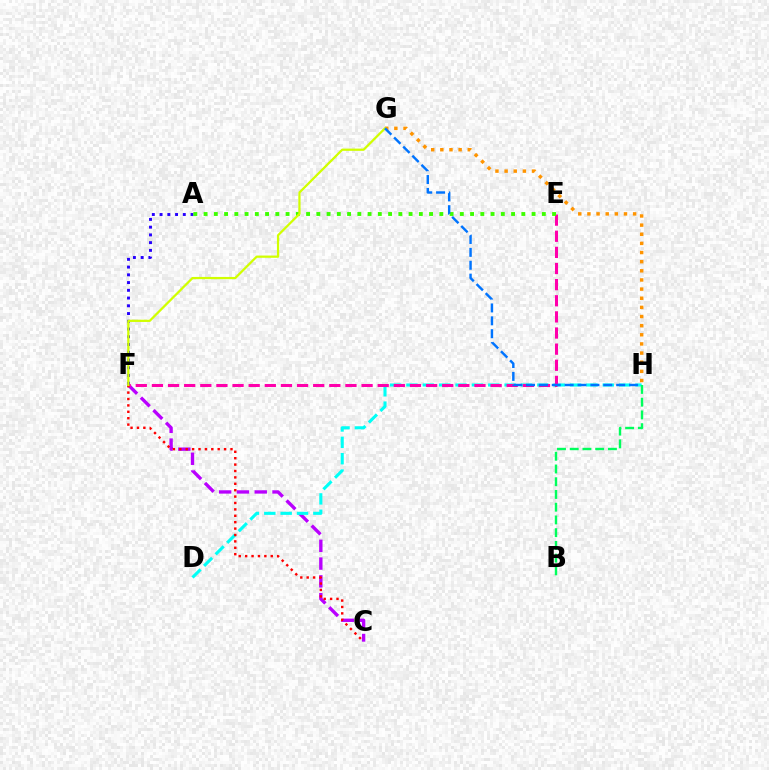{('C', 'F'): [{'color': '#b900ff', 'line_style': 'dashed', 'thickness': 2.42}, {'color': '#ff0000', 'line_style': 'dotted', 'thickness': 1.74}], ('D', 'H'): [{'color': '#00fff6', 'line_style': 'dashed', 'thickness': 2.22}], ('E', 'F'): [{'color': '#ff00ac', 'line_style': 'dashed', 'thickness': 2.19}], ('G', 'H'): [{'color': '#ff9400', 'line_style': 'dotted', 'thickness': 2.48}, {'color': '#0074ff', 'line_style': 'dashed', 'thickness': 1.75}], ('A', 'F'): [{'color': '#2500ff', 'line_style': 'dotted', 'thickness': 2.1}], ('A', 'E'): [{'color': '#3dff00', 'line_style': 'dotted', 'thickness': 2.78}], ('B', 'H'): [{'color': '#00ff5c', 'line_style': 'dashed', 'thickness': 1.73}], ('F', 'G'): [{'color': '#d1ff00', 'line_style': 'solid', 'thickness': 1.62}]}